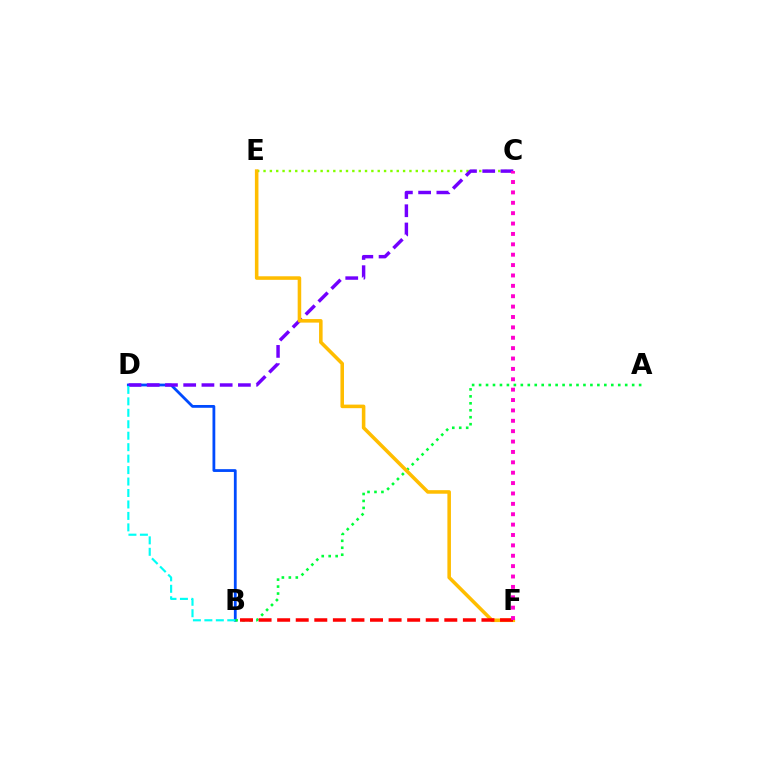{('B', 'D'): [{'color': '#004bff', 'line_style': 'solid', 'thickness': 2.01}, {'color': '#00fff6', 'line_style': 'dashed', 'thickness': 1.56}], ('C', 'E'): [{'color': '#84ff00', 'line_style': 'dotted', 'thickness': 1.72}], ('C', 'D'): [{'color': '#7200ff', 'line_style': 'dashed', 'thickness': 2.48}], ('A', 'B'): [{'color': '#00ff39', 'line_style': 'dotted', 'thickness': 1.89}], ('E', 'F'): [{'color': '#ffbd00', 'line_style': 'solid', 'thickness': 2.56}], ('B', 'F'): [{'color': '#ff0000', 'line_style': 'dashed', 'thickness': 2.52}], ('C', 'F'): [{'color': '#ff00cf', 'line_style': 'dotted', 'thickness': 2.82}]}